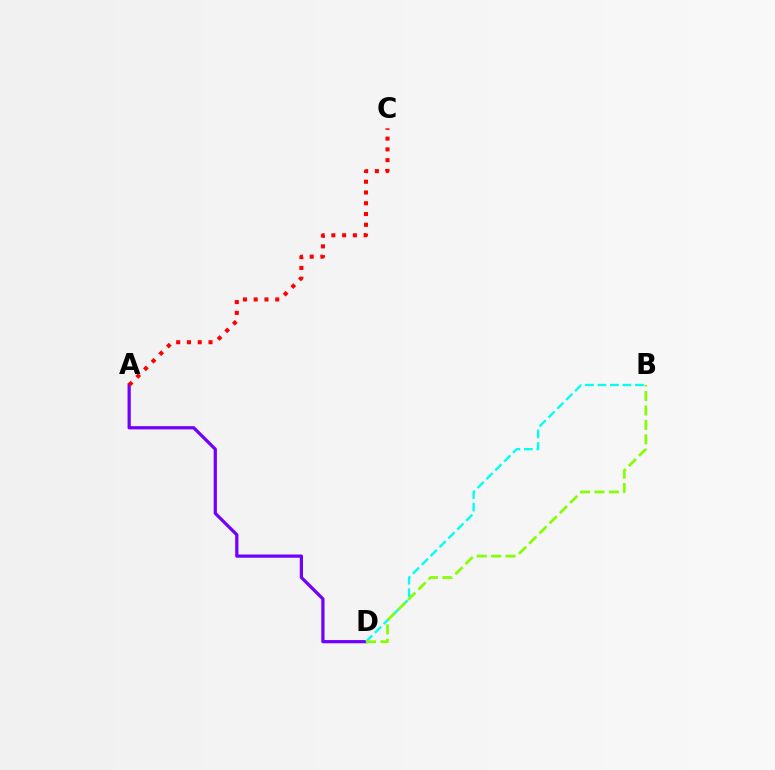{('A', 'D'): [{'color': '#7200ff', 'line_style': 'solid', 'thickness': 2.33}], ('B', 'D'): [{'color': '#00fff6', 'line_style': 'dashed', 'thickness': 1.7}, {'color': '#84ff00', 'line_style': 'dashed', 'thickness': 1.96}], ('A', 'C'): [{'color': '#ff0000', 'line_style': 'dotted', 'thickness': 2.93}]}